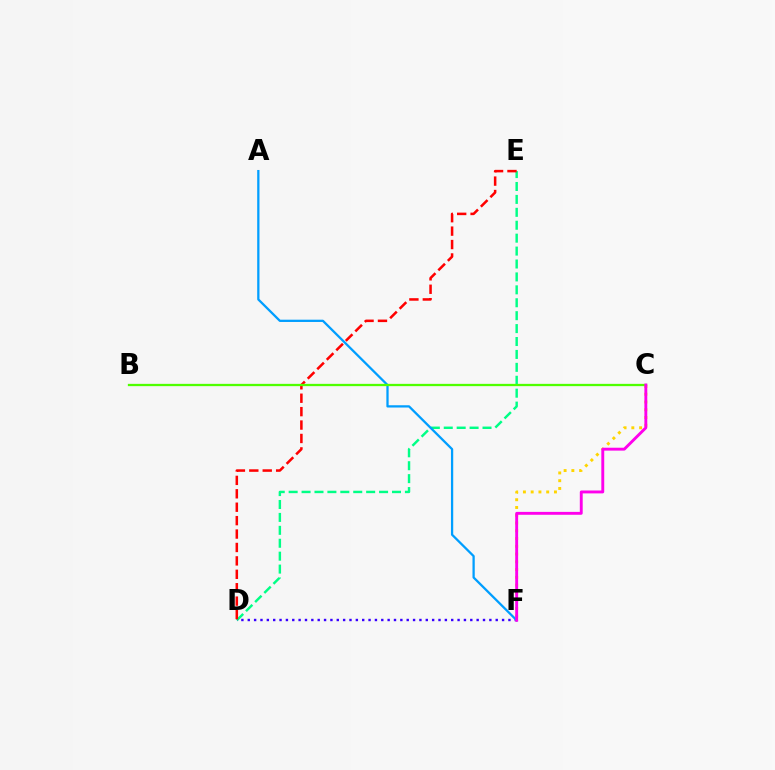{('C', 'F'): [{'color': '#ffd500', 'line_style': 'dotted', 'thickness': 2.11}, {'color': '#ff00ed', 'line_style': 'solid', 'thickness': 2.08}], ('D', 'E'): [{'color': '#00ff86', 'line_style': 'dashed', 'thickness': 1.76}, {'color': '#ff0000', 'line_style': 'dashed', 'thickness': 1.82}], ('D', 'F'): [{'color': '#3700ff', 'line_style': 'dotted', 'thickness': 1.73}], ('A', 'F'): [{'color': '#009eff', 'line_style': 'solid', 'thickness': 1.63}], ('B', 'C'): [{'color': '#4fff00', 'line_style': 'solid', 'thickness': 1.65}]}